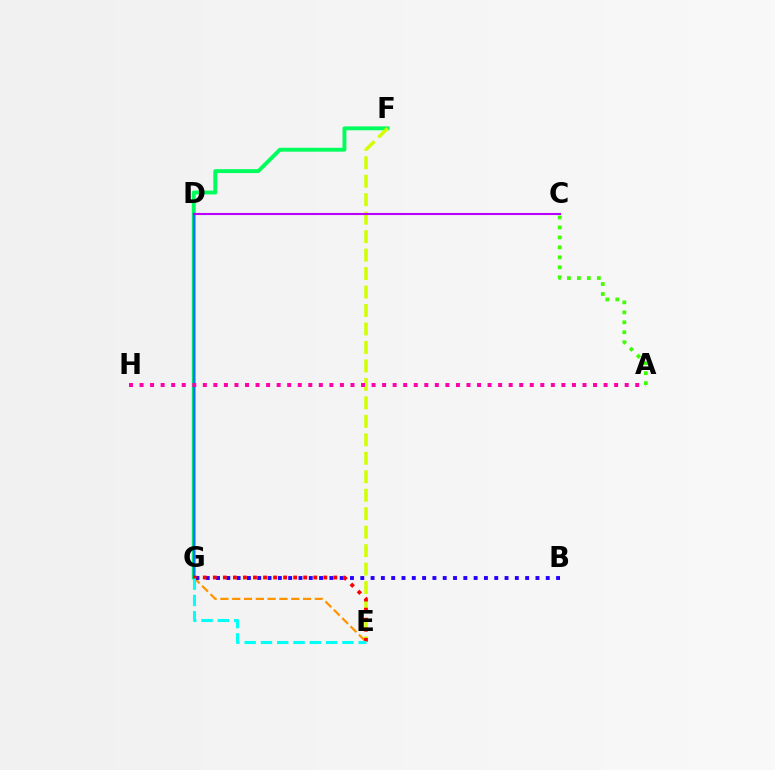{('E', 'G'): [{'color': '#ff9400', 'line_style': 'dashed', 'thickness': 1.6}, {'color': '#ff0000', 'line_style': 'dotted', 'thickness': 2.73}, {'color': '#00fff6', 'line_style': 'dashed', 'thickness': 2.21}], ('F', 'G'): [{'color': '#00ff5c', 'line_style': 'solid', 'thickness': 2.8}], ('D', 'G'): [{'color': '#0074ff', 'line_style': 'solid', 'thickness': 1.71}], ('E', 'F'): [{'color': '#d1ff00', 'line_style': 'dashed', 'thickness': 2.51}], ('C', 'D'): [{'color': '#b900ff', 'line_style': 'solid', 'thickness': 1.51}], ('A', 'H'): [{'color': '#ff00ac', 'line_style': 'dotted', 'thickness': 2.87}], ('A', 'C'): [{'color': '#3dff00', 'line_style': 'dotted', 'thickness': 2.71}], ('B', 'G'): [{'color': '#2500ff', 'line_style': 'dotted', 'thickness': 2.8}]}